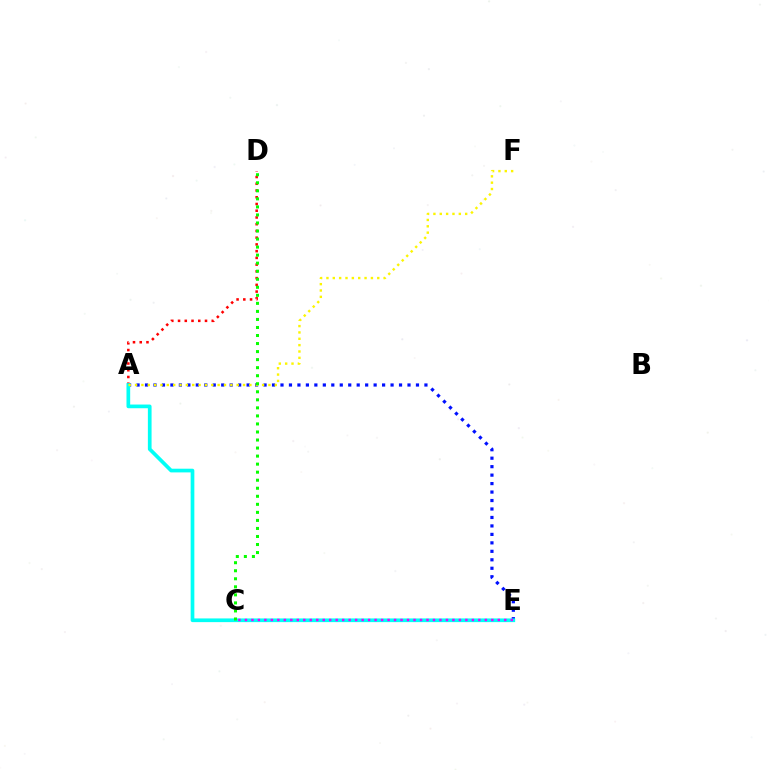{('A', 'D'): [{'color': '#ff0000', 'line_style': 'dotted', 'thickness': 1.83}], ('A', 'E'): [{'color': '#0010ff', 'line_style': 'dotted', 'thickness': 2.3}, {'color': '#00fff6', 'line_style': 'solid', 'thickness': 2.66}], ('A', 'F'): [{'color': '#fcf500', 'line_style': 'dotted', 'thickness': 1.73}], ('C', 'E'): [{'color': '#ee00ff', 'line_style': 'dotted', 'thickness': 1.76}], ('C', 'D'): [{'color': '#08ff00', 'line_style': 'dotted', 'thickness': 2.18}]}